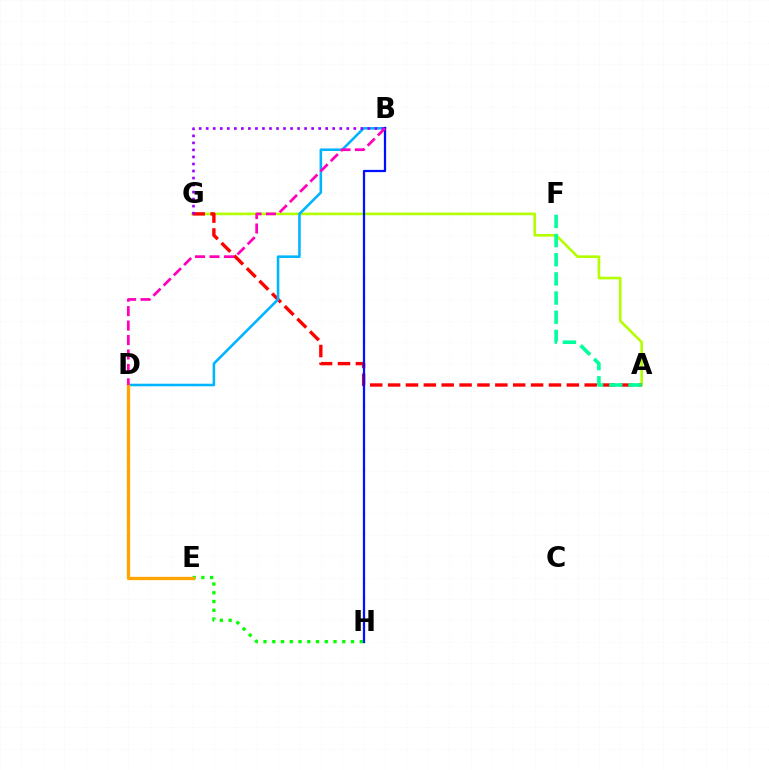{('A', 'G'): [{'color': '#b3ff00', 'line_style': 'solid', 'thickness': 1.89}, {'color': '#ff0000', 'line_style': 'dashed', 'thickness': 2.43}], ('B', 'D'): [{'color': '#00b5ff', 'line_style': 'solid', 'thickness': 1.86}, {'color': '#ff00bd', 'line_style': 'dashed', 'thickness': 1.96}], ('E', 'H'): [{'color': '#08ff00', 'line_style': 'dotted', 'thickness': 2.38}], ('D', 'E'): [{'color': '#ffa500', 'line_style': 'solid', 'thickness': 2.37}], ('B', 'G'): [{'color': '#9b00ff', 'line_style': 'dotted', 'thickness': 1.91}], ('B', 'H'): [{'color': '#0010ff', 'line_style': 'solid', 'thickness': 1.62}], ('A', 'F'): [{'color': '#00ff9d', 'line_style': 'dashed', 'thickness': 2.6}]}